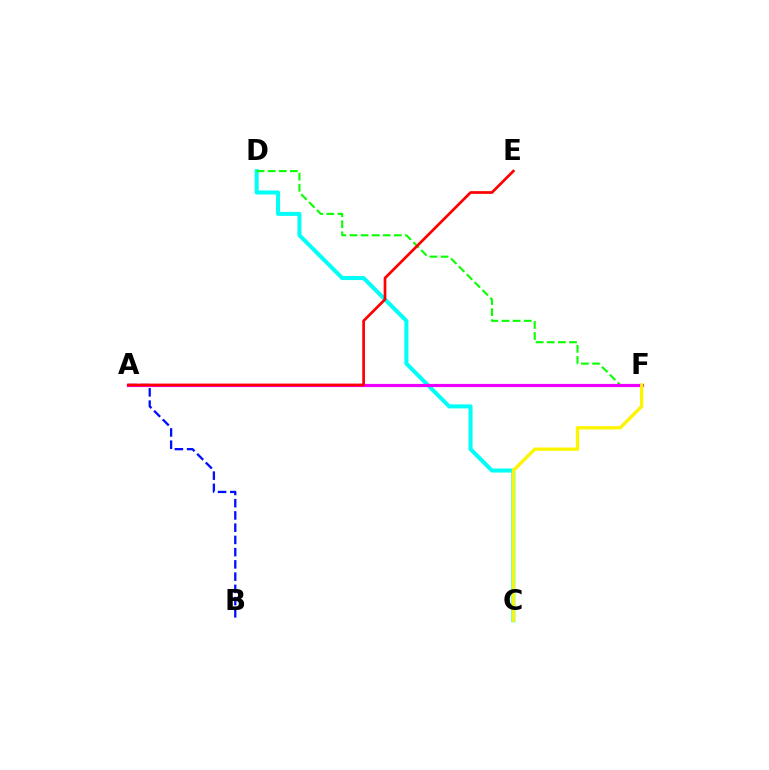{('A', 'B'): [{'color': '#0010ff', 'line_style': 'dashed', 'thickness': 1.66}], ('C', 'D'): [{'color': '#00fff6', 'line_style': 'solid', 'thickness': 2.9}], ('D', 'F'): [{'color': '#08ff00', 'line_style': 'dashed', 'thickness': 1.51}], ('A', 'F'): [{'color': '#ee00ff', 'line_style': 'solid', 'thickness': 2.29}], ('A', 'E'): [{'color': '#ff0000', 'line_style': 'solid', 'thickness': 1.95}], ('C', 'F'): [{'color': '#fcf500', 'line_style': 'solid', 'thickness': 2.4}]}